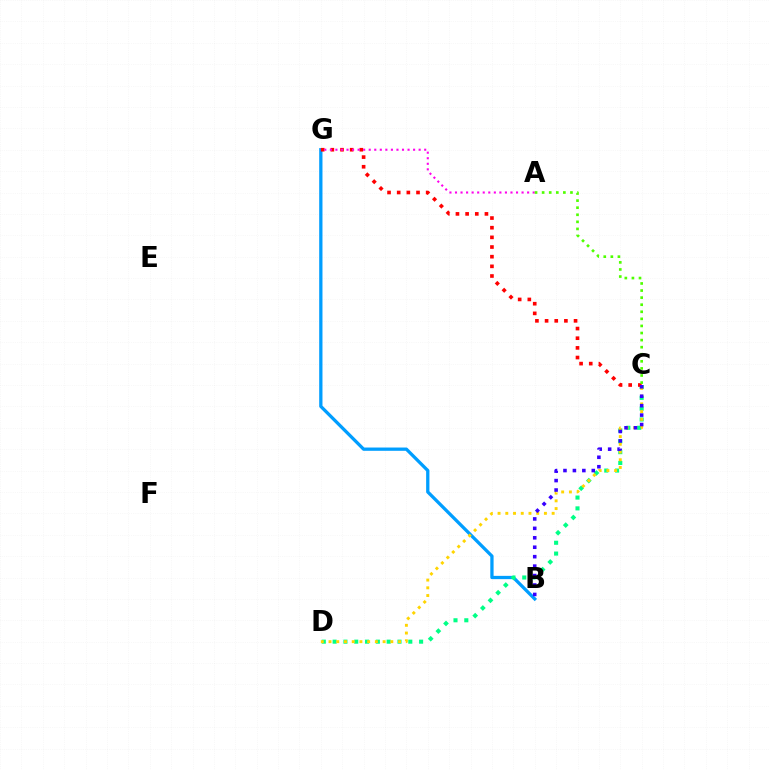{('B', 'G'): [{'color': '#009eff', 'line_style': 'solid', 'thickness': 2.36}], ('C', 'D'): [{'color': '#00ff86', 'line_style': 'dotted', 'thickness': 2.94}, {'color': '#ffd500', 'line_style': 'dotted', 'thickness': 2.1}], ('C', 'G'): [{'color': '#ff0000', 'line_style': 'dotted', 'thickness': 2.62}], ('A', 'G'): [{'color': '#ff00ed', 'line_style': 'dotted', 'thickness': 1.51}], ('B', 'C'): [{'color': '#3700ff', 'line_style': 'dotted', 'thickness': 2.56}], ('A', 'C'): [{'color': '#4fff00', 'line_style': 'dotted', 'thickness': 1.92}]}